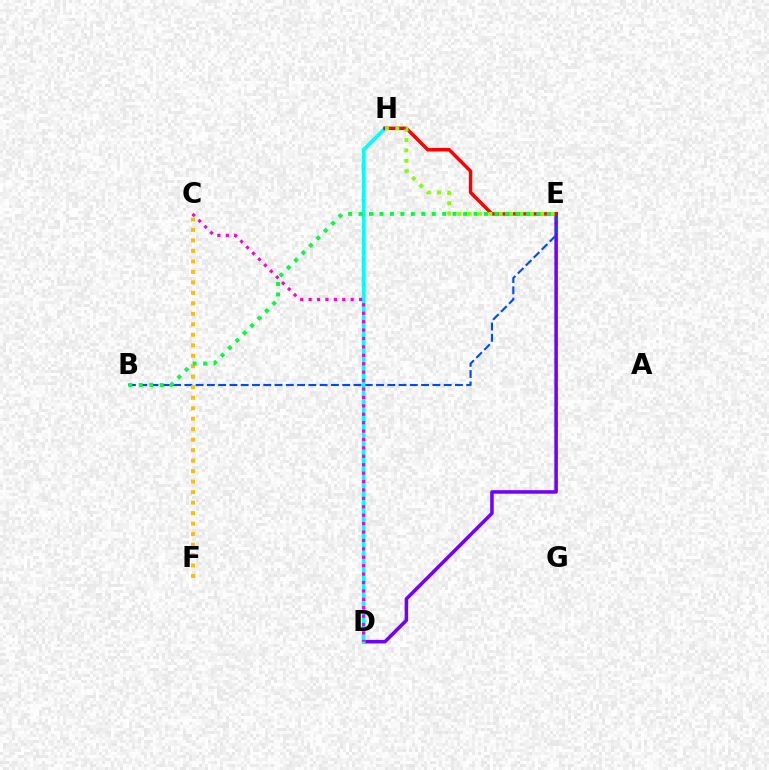{('D', 'E'): [{'color': '#7200ff', 'line_style': 'solid', 'thickness': 2.55}], ('B', 'E'): [{'color': '#004bff', 'line_style': 'dashed', 'thickness': 1.53}, {'color': '#00ff39', 'line_style': 'dotted', 'thickness': 2.84}], ('D', 'H'): [{'color': '#00fff6', 'line_style': 'solid', 'thickness': 2.6}], ('E', 'H'): [{'color': '#ff0000', 'line_style': 'solid', 'thickness': 2.5}, {'color': '#84ff00', 'line_style': 'dotted', 'thickness': 2.82}], ('C', 'F'): [{'color': '#ffbd00', 'line_style': 'dotted', 'thickness': 2.85}], ('C', 'D'): [{'color': '#ff00cf', 'line_style': 'dotted', 'thickness': 2.29}]}